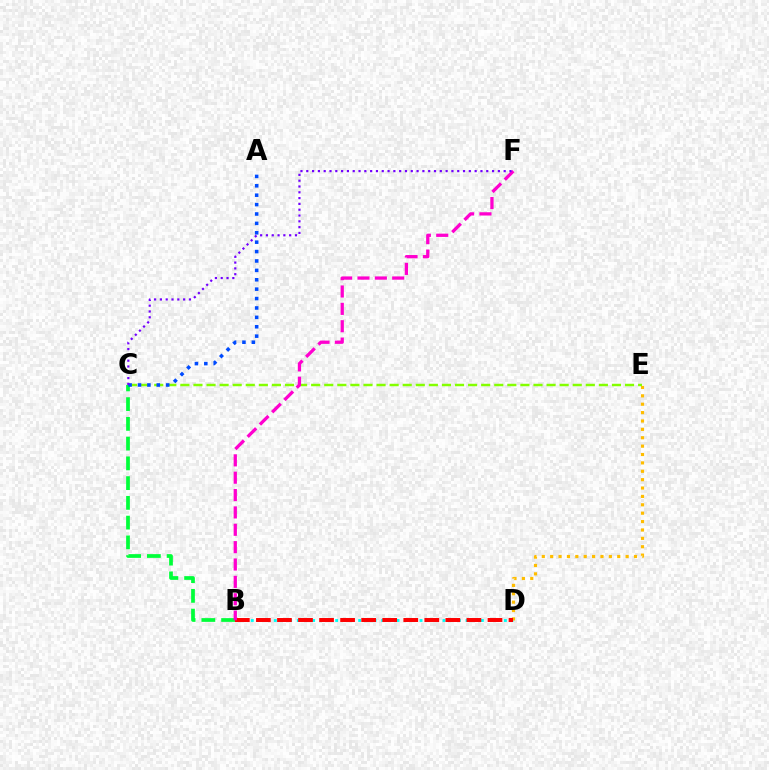{('B', 'D'): [{'color': '#00fff6', 'line_style': 'dotted', 'thickness': 2.08}, {'color': '#ff0000', 'line_style': 'dashed', 'thickness': 2.86}], ('D', 'E'): [{'color': '#ffbd00', 'line_style': 'dotted', 'thickness': 2.28}], ('C', 'E'): [{'color': '#84ff00', 'line_style': 'dashed', 'thickness': 1.78}], ('B', 'C'): [{'color': '#00ff39', 'line_style': 'dashed', 'thickness': 2.68}], ('A', 'C'): [{'color': '#004bff', 'line_style': 'dotted', 'thickness': 2.55}], ('B', 'F'): [{'color': '#ff00cf', 'line_style': 'dashed', 'thickness': 2.36}], ('C', 'F'): [{'color': '#7200ff', 'line_style': 'dotted', 'thickness': 1.58}]}